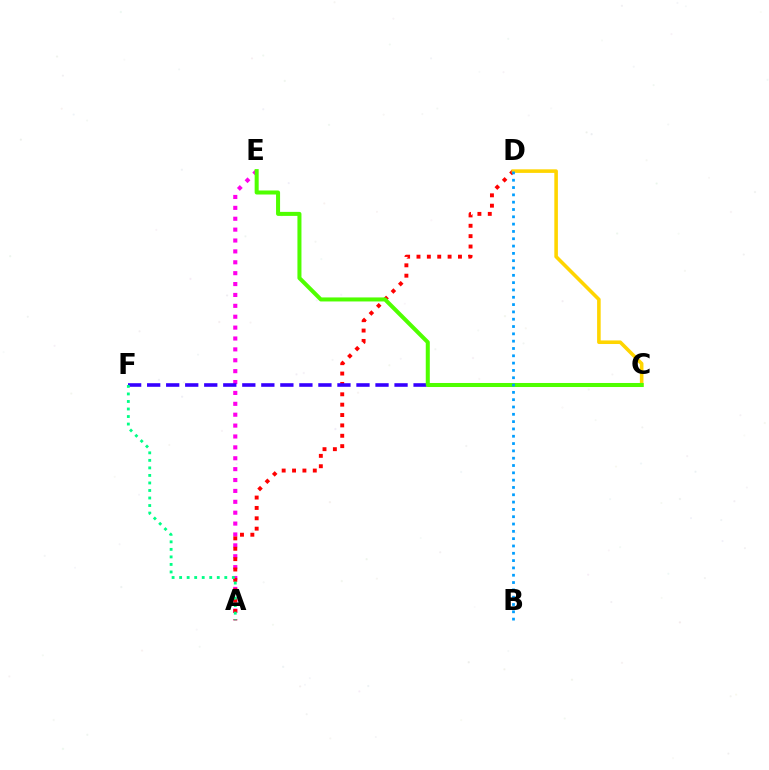{('A', 'E'): [{'color': '#ff00ed', 'line_style': 'dotted', 'thickness': 2.96}], ('A', 'D'): [{'color': '#ff0000', 'line_style': 'dotted', 'thickness': 2.82}], ('C', 'F'): [{'color': '#3700ff', 'line_style': 'dashed', 'thickness': 2.59}], ('A', 'F'): [{'color': '#00ff86', 'line_style': 'dotted', 'thickness': 2.05}], ('C', 'D'): [{'color': '#ffd500', 'line_style': 'solid', 'thickness': 2.58}], ('C', 'E'): [{'color': '#4fff00', 'line_style': 'solid', 'thickness': 2.9}], ('B', 'D'): [{'color': '#009eff', 'line_style': 'dotted', 'thickness': 1.99}]}